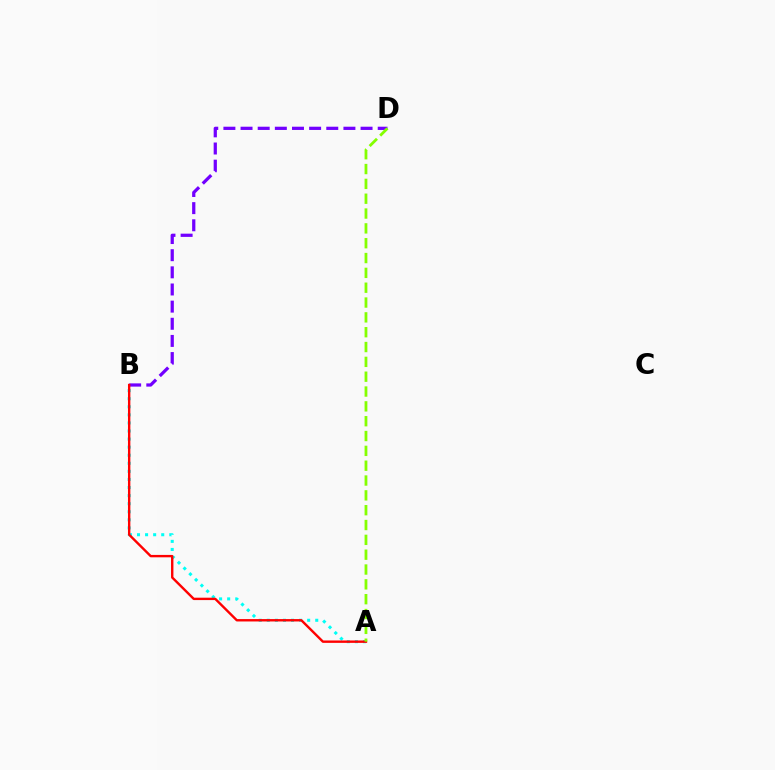{('B', 'D'): [{'color': '#7200ff', 'line_style': 'dashed', 'thickness': 2.33}], ('A', 'B'): [{'color': '#00fff6', 'line_style': 'dotted', 'thickness': 2.19}, {'color': '#ff0000', 'line_style': 'solid', 'thickness': 1.72}], ('A', 'D'): [{'color': '#84ff00', 'line_style': 'dashed', 'thickness': 2.01}]}